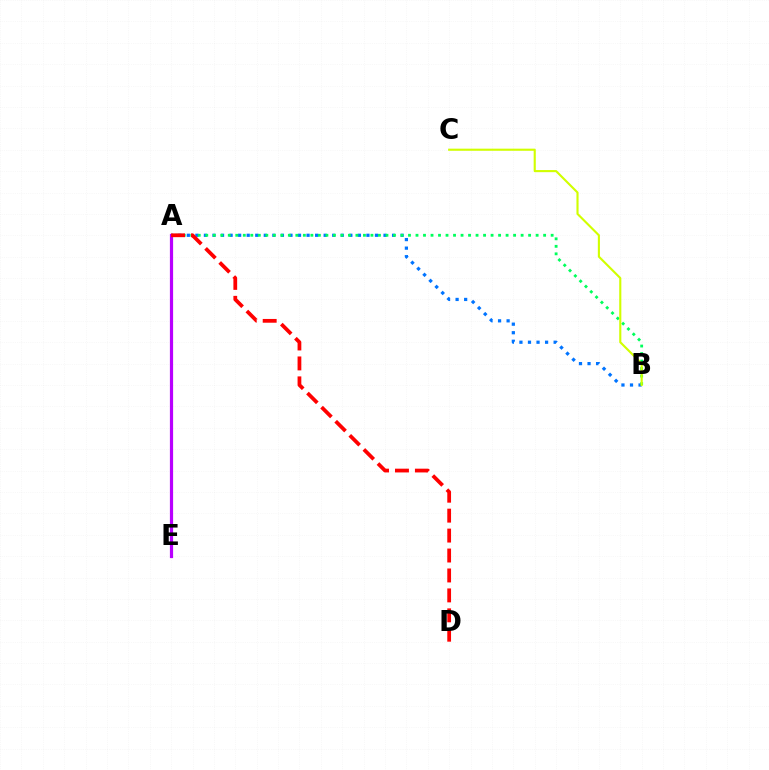{('A', 'B'): [{'color': '#0074ff', 'line_style': 'dotted', 'thickness': 2.32}, {'color': '#00ff5c', 'line_style': 'dotted', 'thickness': 2.04}], ('B', 'C'): [{'color': '#d1ff00', 'line_style': 'solid', 'thickness': 1.53}], ('A', 'E'): [{'color': '#b900ff', 'line_style': 'solid', 'thickness': 2.3}], ('A', 'D'): [{'color': '#ff0000', 'line_style': 'dashed', 'thickness': 2.71}]}